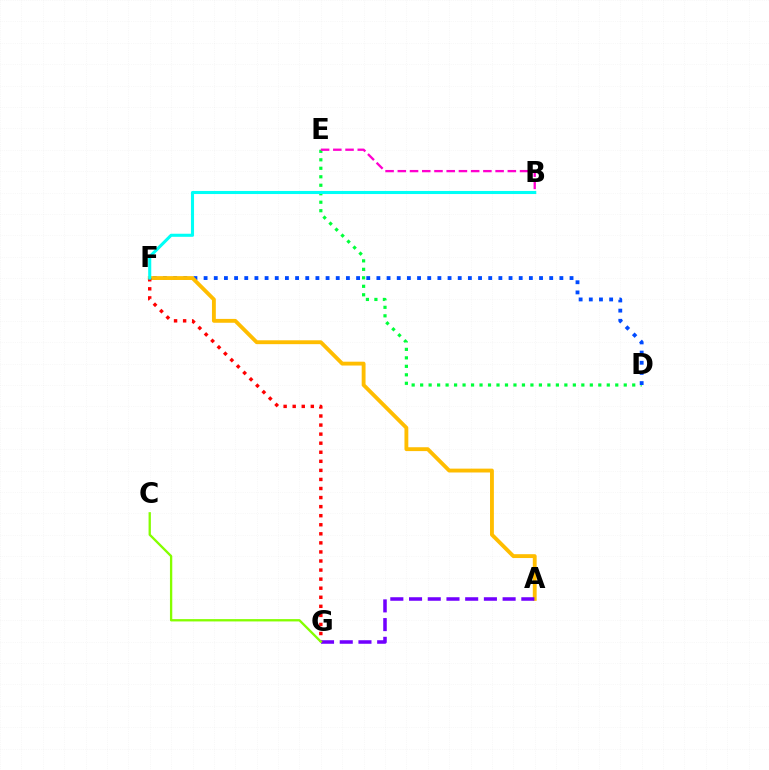{('D', 'E'): [{'color': '#00ff39', 'line_style': 'dotted', 'thickness': 2.3}], ('D', 'F'): [{'color': '#004bff', 'line_style': 'dotted', 'thickness': 2.76}], ('A', 'F'): [{'color': '#ffbd00', 'line_style': 'solid', 'thickness': 2.78}], ('A', 'G'): [{'color': '#7200ff', 'line_style': 'dashed', 'thickness': 2.54}], ('F', 'G'): [{'color': '#ff0000', 'line_style': 'dotted', 'thickness': 2.46}], ('B', 'E'): [{'color': '#ff00cf', 'line_style': 'dashed', 'thickness': 1.66}], ('C', 'G'): [{'color': '#84ff00', 'line_style': 'solid', 'thickness': 1.67}], ('B', 'F'): [{'color': '#00fff6', 'line_style': 'solid', 'thickness': 2.22}]}